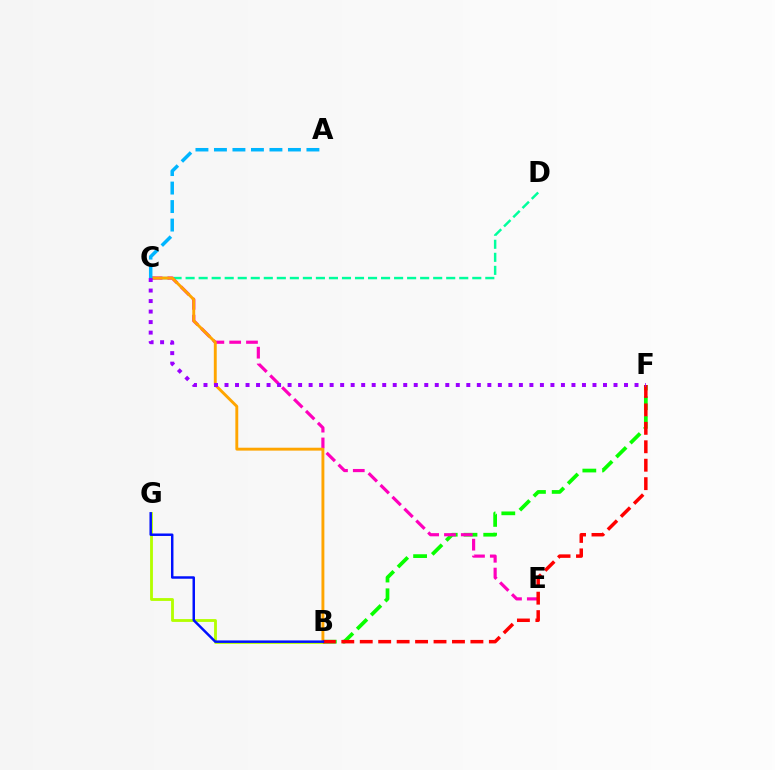{('B', 'F'): [{'color': '#08ff00', 'line_style': 'dashed', 'thickness': 2.68}, {'color': '#ff0000', 'line_style': 'dashed', 'thickness': 2.51}], ('C', 'D'): [{'color': '#00ff9d', 'line_style': 'dashed', 'thickness': 1.77}], ('B', 'G'): [{'color': '#b3ff00', 'line_style': 'solid', 'thickness': 2.04}, {'color': '#0010ff', 'line_style': 'solid', 'thickness': 1.78}], ('C', 'E'): [{'color': '#ff00bd', 'line_style': 'dashed', 'thickness': 2.28}], ('B', 'C'): [{'color': '#ffa500', 'line_style': 'solid', 'thickness': 2.09}], ('A', 'C'): [{'color': '#00b5ff', 'line_style': 'dashed', 'thickness': 2.51}], ('C', 'F'): [{'color': '#9b00ff', 'line_style': 'dotted', 'thickness': 2.86}]}